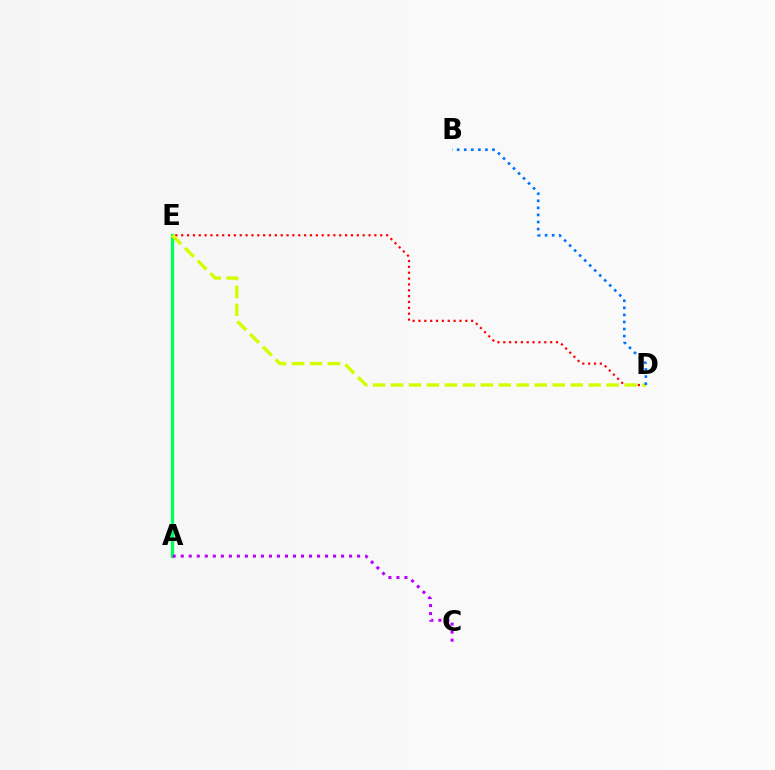{('A', 'E'): [{'color': '#00ff5c', 'line_style': 'solid', 'thickness': 2.37}], ('A', 'C'): [{'color': '#b900ff', 'line_style': 'dotted', 'thickness': 2.18}], ('D', 'E'): [{'color': '#ff0000', 'line_style': 'dotted', 'thickness': 1.59}, {'color': '#d1ff00', 'line_style': 'dashed', 'thickness': 2.44}], ('B', 'D'): [{'color': '#0074ff', 'line_style': 'dotted', 'thickness': 1.92}]}